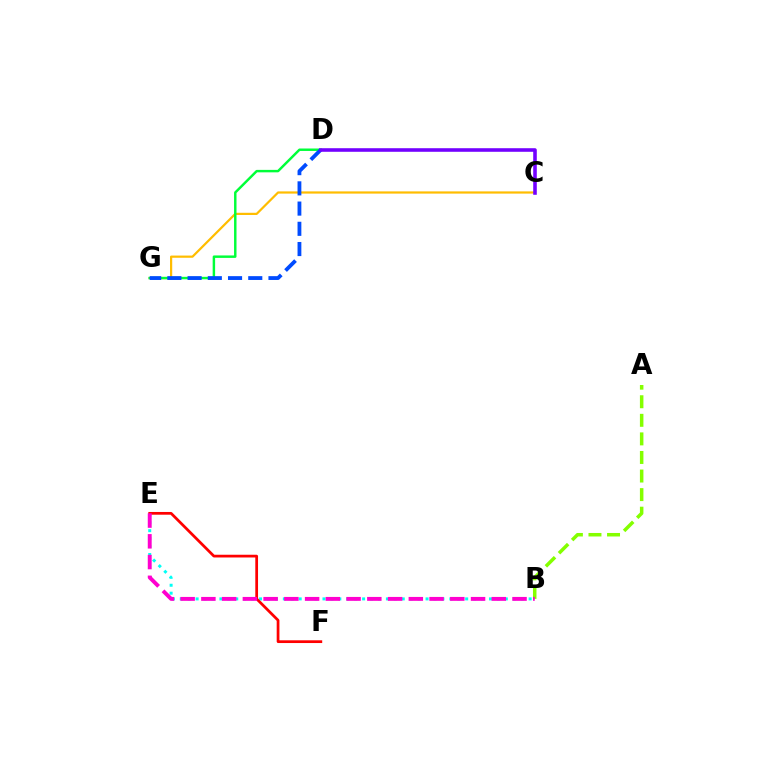{('B', 'E'): [{'color': '#00fff6', 'line_style': 'dotted', 'thickness': 2.15}, {'color': '#ff00cf', 'line_style': 'dashed', 'thickness': 2.82}], ('E', 'F'): [{'color': '#ff0000', 'line_style': 'solid', 'thickness': 1.97}], ('A', 'B'): [{'color': '#84ff00', 'line_style': 'dashed', 'thickness': 2.52}], ('C', 'G'): [{'color': '#ffbd00', 'line_style': 'solid', 'thickness': 1.59}], ('D', 'G'): [{'color': '#00ff39', 'line_style': 'solid', 'thickness': 1.77}, {'color': '#004bff', 'line_style': 'dashed', 'thickness': 2.75}], ('C', 'D'): [{'color': '#7200ff', 'line_style': 'solid', 'thickness': 2.58}]}